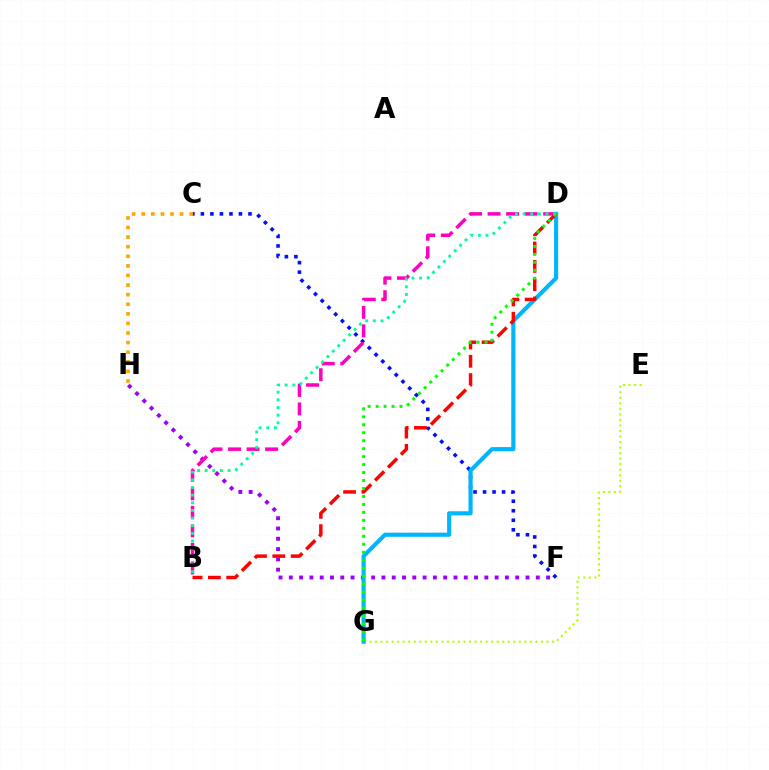{('F', 'H'): [{'color': '#9b00ff', 'line_style': 'dotted', 'thickness': 2.8}], ('C', 'F'): [{'color': '#0010ff', 'line_style': 'dotted', 'thickness': 2.59}], ('B', 'D'): [{'color': '#ff00bd', 'line_style': 'dashed', 'thickness': 2.52}, {'color': '#ff0000', 'line_style': 'dashed', 'thickness': 2.49}, {'color': '#00ff9d', 'line_style': 'dotted', 'thickness': 2.08}], ('E', 'G'): [{'color': '#b3ff00', 'line_style': 'dotted', 'thickness': 1.5}], ('D', 'G'): [{'color': '#00b5ff', 'line_style': 'solid', 'thickness': 2.97}, {'color': '#08ff00', 'line_style': 'dotted', 'thickness': 2.17}], ('C', 'H'): [{'color': '#ffa500', 'line_style': 'dotted', 'thickness': 2.61}]}